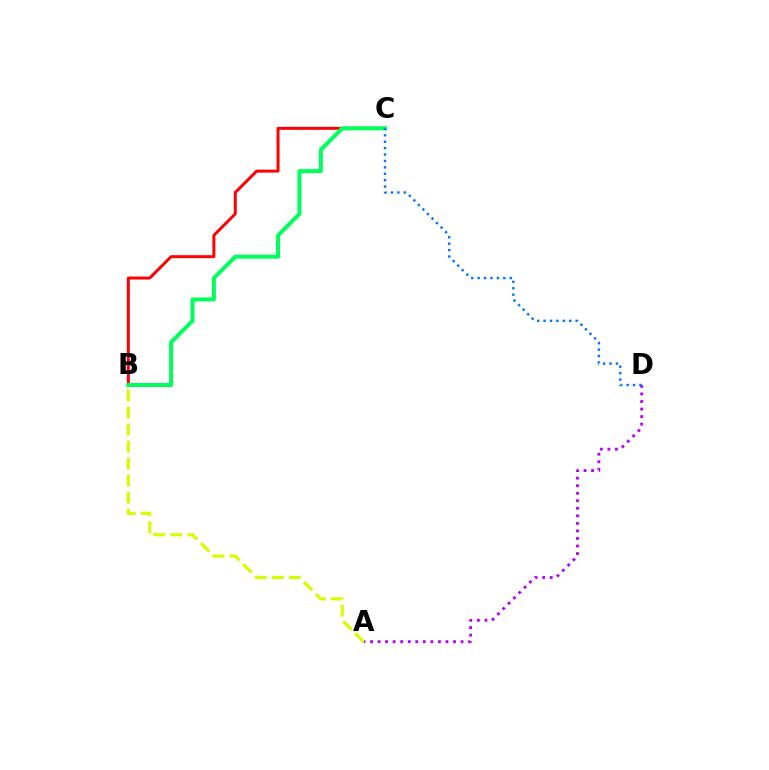{('B', 'C'): [{'color': '#ff0000', 'line_style': 'solid', 'thickness': 2.14}, {'color': '#00ff5c', 'line_style': 'solid', 'thickness': 2.88}], ('A', 'D'): [{'color': '#b900ff', 'line_style': 'dotted', 'thickness': 2.05}], ('C', 'D'): [{'color': '#0074ff', 'line_style': 'dotted', 'thickness': 1.74}], ('A', 'B'): [{'color': '#d1ff00', 'line_style': 'dashed', 'thickness': 2.31}]}